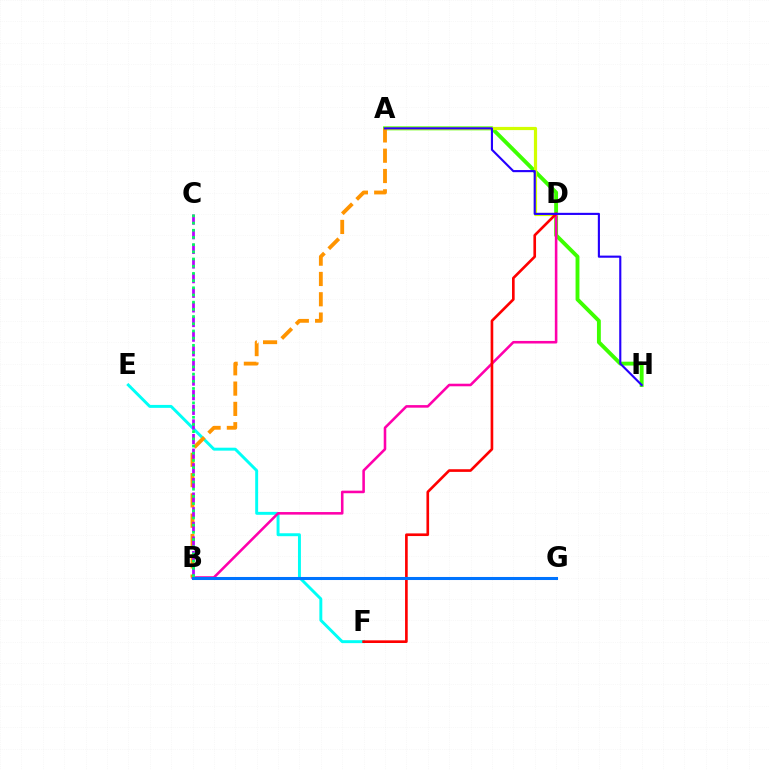{('A', 'H'): [{'color': '#3dff00', 'line_style': 'solid', 'thickness': 2.79}, {'color': '#2500ff', 'line_style': 'solid', 'thickness': 1.53}], ('E', 'F'): [{'color': '#00fff6', 'line_style': 'solid', 'thickness': 2.12}], ('A', 'D'): [{'color': '#d1ff00', 'line_style': 'solid', 'thickness': 2.3}], ('B', 'D'): [{'color': '#ff00ac', 'line_style': 'solid', 'thickness': 1.85}], ('A', 'B'): [{'color': '#ff9400', 'line_style': 'dashed', 'thickness': 2.76}], ('D', 'F'): [{'color': '#ff0000', 'line_style': 'solid', 'thickness': 1.91}], ('B', 'C'): [{'color': '#b900ff', 'line_style': 'dashed', 'thickness': 1.99}, {'color': '#00ff5c', 'line_style': 'dotted', 'thickness': 1.95}], ('B', 'G'): [{'color': '#0074ff', 'line_style': 'solid', 'thickness': 2.2}]}